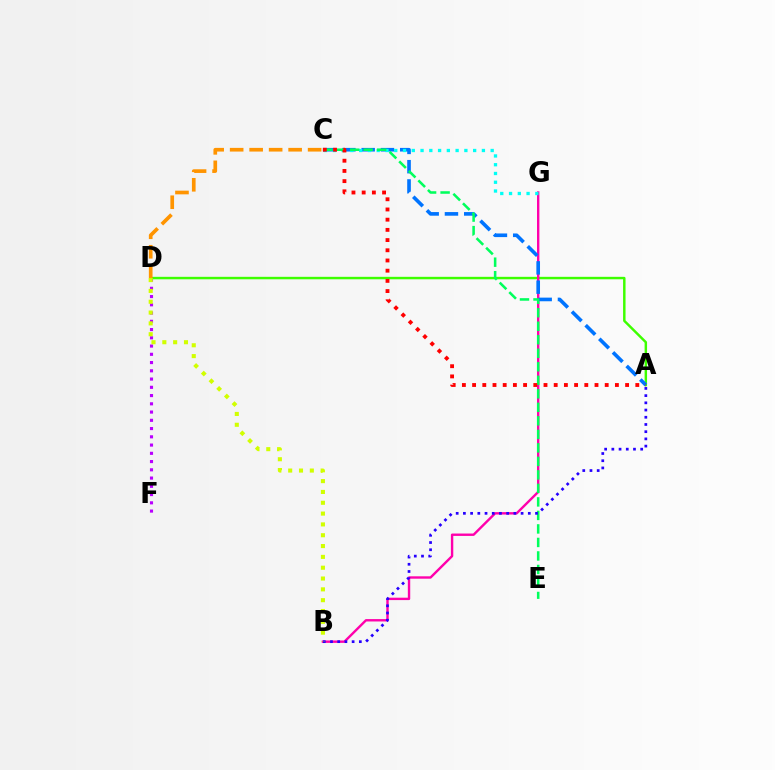{('D', 'F'): [{'color': '#b900ff', 'line_style': 'dotted', 'thickness': 2.24}], ('A', 'D'): [{'color': '#3dff00', 'line_style': 'solid', 'thickness': 1.77}], ('B', 'G'): [{'color': '#ff00ac', 'line_style': 'solid', 'thickness': 1.72}], ('A', 'C'): [{'color': '#0074ff', 'line_style': 'dashed', 'thickness': 2.62}, {'color': '#ff0000', 'line_style': 'dotted', 'thickness': 2.77}], ('C', 'G'): [{'color': '#00fff6', 'line_style': 'dotted', 'thickness': 2.38}], ('C', 'E'): [{'color': '#00ff5c', 'line_style': 'dashed', 'thickness': 1.84}], ('A', 'B'): [{'color': '#2500ff', 'line_style': 'dotted', 'thickness': 1.96}], ('B', 'D'): [{'color': '#d1ff00', 'line_style': 'dotted', 'thickness': 2.94}], ('C', 'D'): [{'color': '#ff9400', 'line_style': 'dashed', 'thickness': 2.65}]}